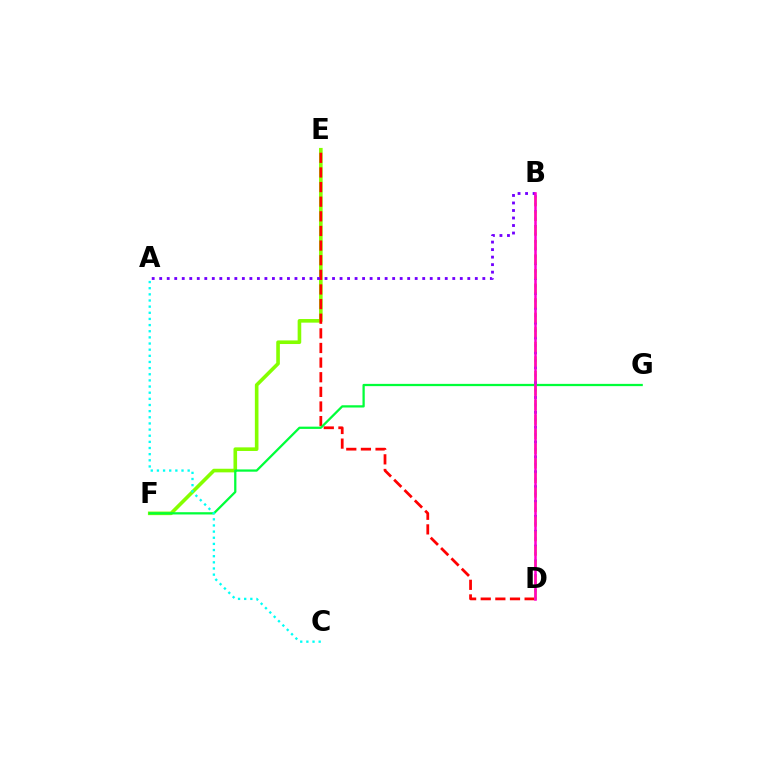{('E', 'F'): [{'color': '#84ff00', 'line_style': 'solid', 'thickness': 2.6}], ('D', 'E'): [{'color': '#ff0000', 'line_style': 'dashed', 'thickness': 1.99}], ('B', 'D'): [{'color': '#004bff', 'line_style': 'dotted', 'thickness': 2.02}, {'color': '#ffbd00', 'line_style': 'dashed', 'thickness': 1.98}, {'color': '#ff00cf', 'line_style': 'solid', 'thickness': 1.83}], ('F', 'G'): [{'color': '#00ff39', 'line_style': 'solid', 'thickness': 1.63}], ('A', 'B'): [{'color': '#7200ff', 'line_style': 'dotted', 'thickness': 2.04}], ('A', 'C'): [{'color': '#00fff6', 'line_style': 'dotted', 'thickness': 1.67}]}